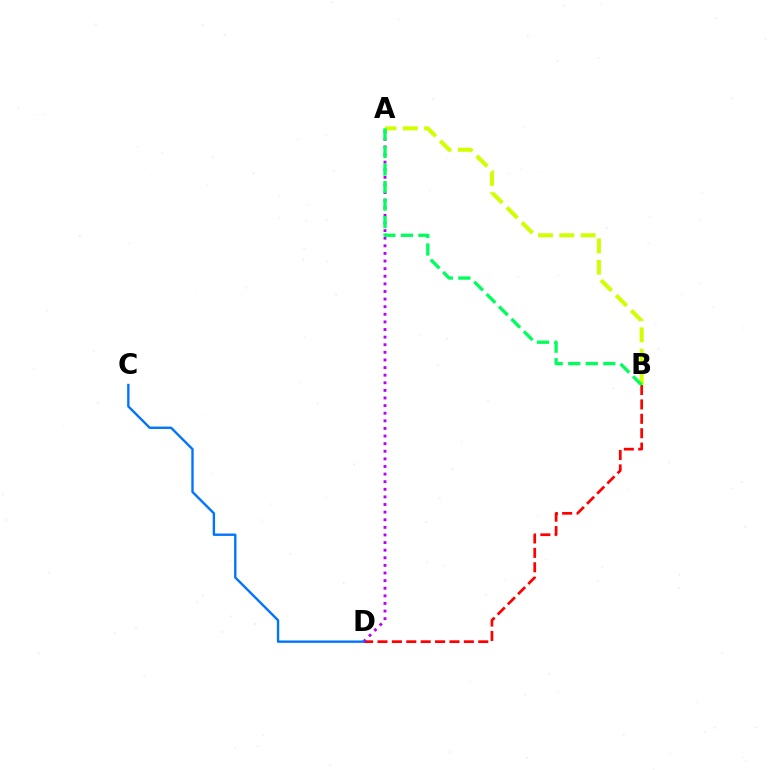{('A', 'B'): [{'color': '#d1ff00', 'line_style': 'dashed', 'thickness': 2.9}, {'color': '#00ff5c', 'line_style': 'dashed', 'thickness': 2.38}], ('B', 'D'): [{'color': '#ff0000', 'line_style': 'dashed', 'thickness': 1.96}], ('A', 'D'): [{'color': '#b900ff', 'line_style': 'dotted', 'thickness': 2.07}], ('C', 'D'): [{'color': '#0074ff', 'line_style': 'solid', 'thickness': 1.71}]}